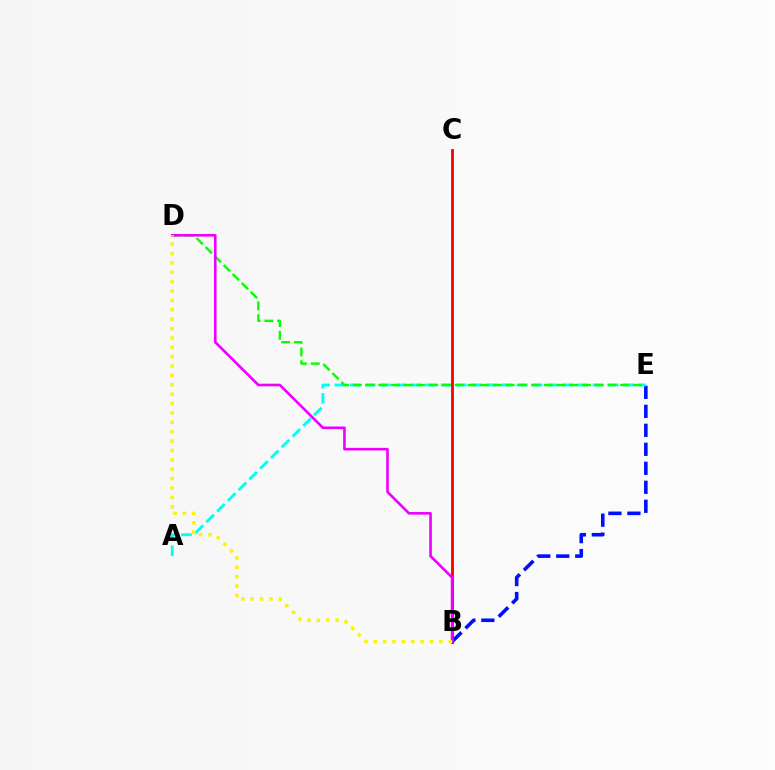{('B', 'E'): [{'color': '#0010ff', 'line_style': 'dashed', 'thickness': 2.58}], ('A', 'E'): [{'color': '#00fff6', 'line_style': 'dashed', 'thickness': 2.06}], ('D', 'E'): [{'color': '#08ff00', 'line_style': 'dashed', 'thickness': 1.73}], ('B', 'C'): [{'color': '#ff0000', 'line_style': 'solid', 'thickness': 2.06}], ('B', 'D'): [{'color': '#ee00ff', 'line_style': 'solid', 'thickness': 1.89}, {'color': '#fcf500', 'line_style': 'dotted', 'thickness': 2.55}]}